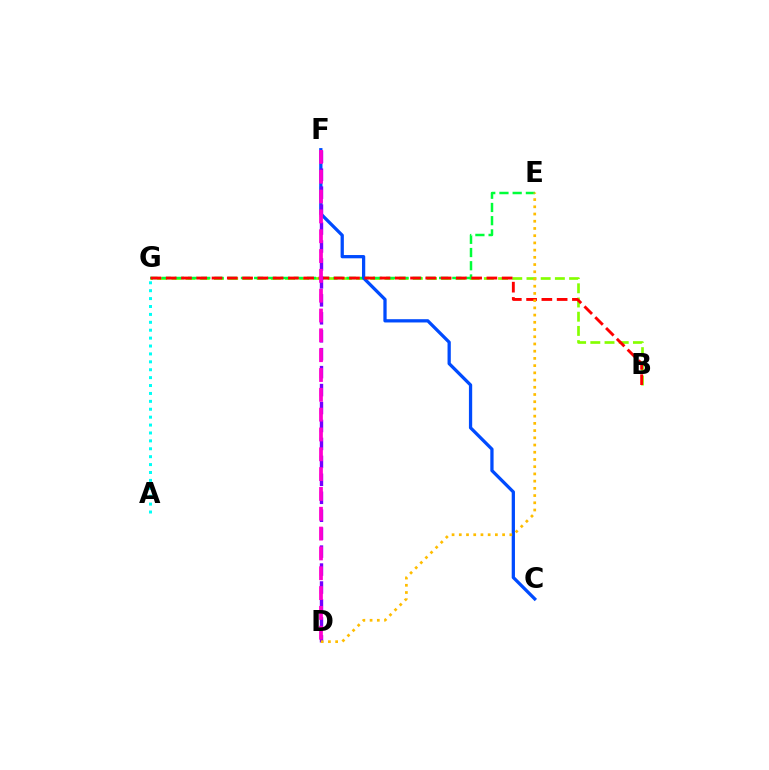{('B', 'G'): [{'color': '#84ff00', 'line_style': 'dashed', 'thickness': 1.93}, {'color': '#ff0000', 'line_style': 'dashed', 'thickness': 2.07}], ('E', 'G'): [{'color': '#00ff39', 'line_style': 'dashed', 'thickness': 1.79}], ('A', 'G'): [{'color': '#00fff6', 'line_style': 'dotted', 'thickness': 2.15}], ('C', 'F'): [{'color': '#004bff', 'line_style': 'solid', 'thickness': 2.35}], ('D', 'F'): [{'color': '#7200ff', 'line_style': 'dashed', 'thickness': 2.44}, {'color': '#ff00cf', 'line_style': 'dashed', 'thickness': 2.69}], ('D', 'E'): [{'color': '#ffbd00', 'line_style': 'dotted', 'thickness': 1.96}]}